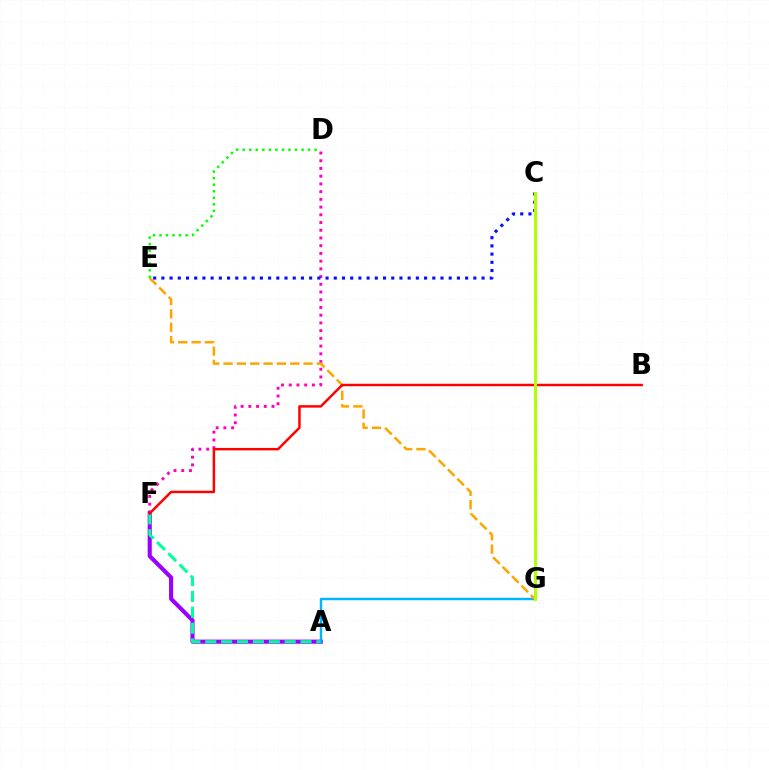{('D', 'F'): [{'color': '#ff00bd', 'line_style': 'dotted', 'thickness': 2.1}], ('A', 'F'): [{'color': '#9b00ff', 'line_style': 'solid', 'thickness': 2.96}, {'color': '#00ff9d', 'line_style': 'dashed', 'thickness': 2.16}], ('C', 'E'): [{'color': '#0010ff', 'line_style': 'dotted', 'thickness': 2.23}], ('A', 'G'): [{'color': '#00b5ff', 'line_style': 'solid', 'thickness': 1.75}], ('E', 'G'): [{'color': '#ffa500', 'line_style': 'dashed', 'thickness': 1.81}], ('D', 'E'): [{'color': '#08ff00', 'line_style': 'dotted', 'thickness': 1.78}], ('B', 'F'): [{'color': '#ff0000', 'line_style': 'solid', 'thickness': 1.78}], ('C', 'G'): [{'color': '#b3ff00', 'line_style': 'solid', 'thickness': 2.14}]}